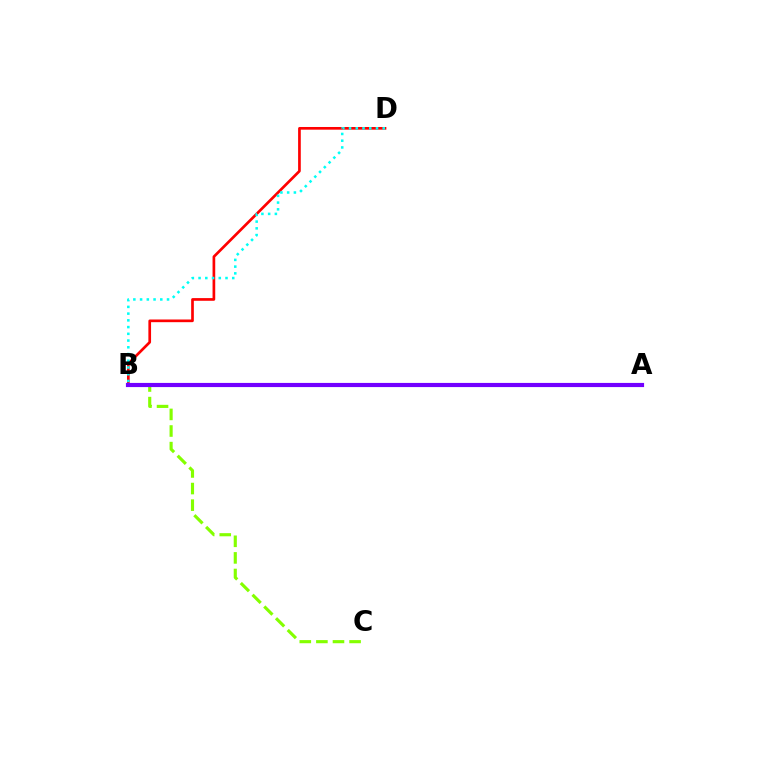{('B', 'D'): [{'color': '#ff0000', 'line_style': 'solid', 'thickness': 1.93}, {'color': '#00fff6', 'line_style': 'dotted', 'thickness': 1.83}], ('B', 'C'): [{'color': '#84ff00', 'line_style': 'dashed', 'thickness': 2.25}], ('A', 'B'): [{'color': '#7200ff', 'line_style': 'solid', 'thickness': 2.99}]}